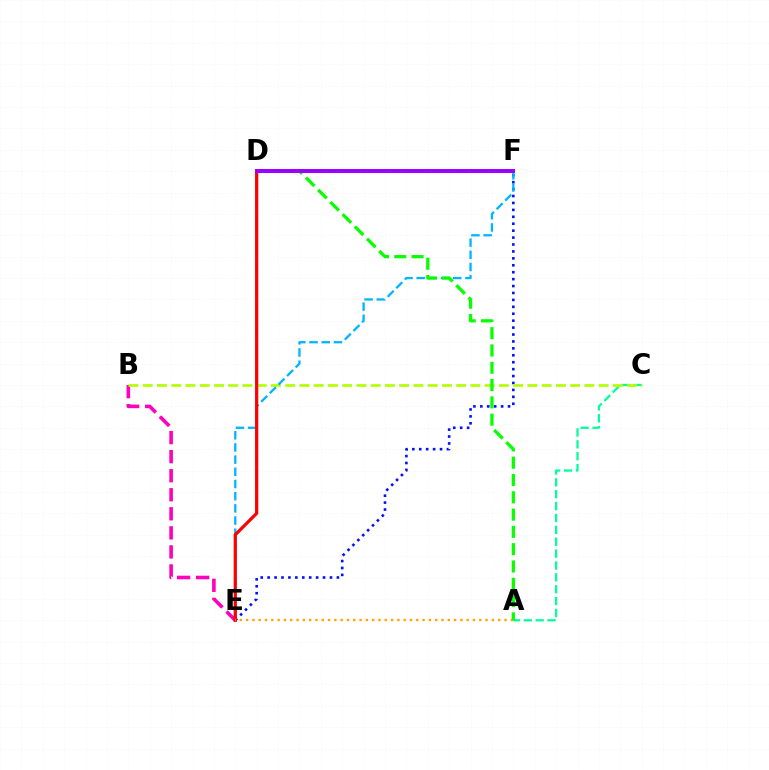{('E', 'F'): [{'color': '#0010ff', 'line_style': 'dotted', 'thickness': 1.88}, {'color': '#00b5ff', 'line_style': 'dashed', 'thickness': 1.66}], ('A', 'C'): [{'color': '#00ff9d', 'line_style': 'dashed', 'thickness': 1.61}], ('B', 'E'): [{'color': '#ff00bd', 'line_style': 'dashed', 'thickness': 2.59}], ('B', 'C'): [{'color': '#b3ff00', 'line_style': 'dashed', 'thickness': 1.94}], ('D', 'E'): [{'color': '#ff0000', 'line_style': 'solid', 'thickness': 2.33}], ('A', 'E'): [{'color': '#ffa500', 'line_style': 'dotted', 'thickness': 1.71}], ('A', 'D'): [{'color': '#08ff00', 'line_style': 'dashed', 'thickness': 2.35}], ('D', 'F'): [{'color': '#9b00ff', 'line_style': 'solid', 'thickness': 2.87}]}